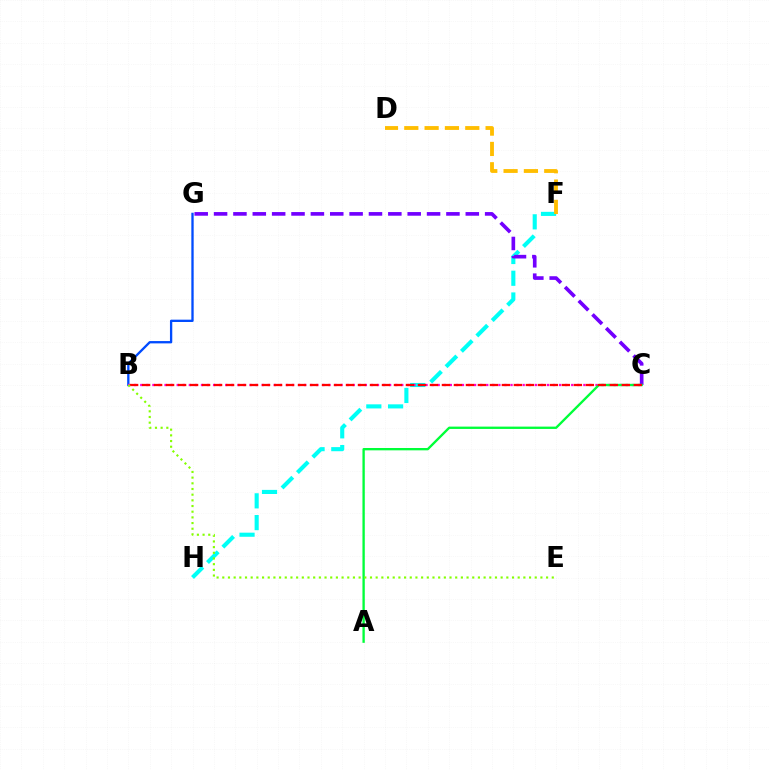{('F', 'H'): [{'color': '#00fff6', 'line_style': 'dashed', 'thickness': 2.96}], ('C', 'G'): [{'color': '#7200ff', 'line_style': 'dashed', 'thickness': 2.63}], ('B', 'G'): [{'color': '#004bff', 'line_style': 'solid', 'thickness': 1.67}], ('B', 'C'): [{'color': '#ff00cf', 'line_style': 'dotted', 'thickness': 1.65}, {'color': '#ff0000', 'line_style': 'dashed', 'thickness': 1.63}], ('A', 'C'): [{'color': '#00ff39', 'line_style': 'solid', 'thickness': 1.68}], ('D', 'F'): [{'color': '#ffbd00', 'line_style': 'dashed', 'thickness': 2.76}], ('B', 'E'): [{'color': '#84ff00', 'line_style': 'dotted', 'thickness': 1.54}]}